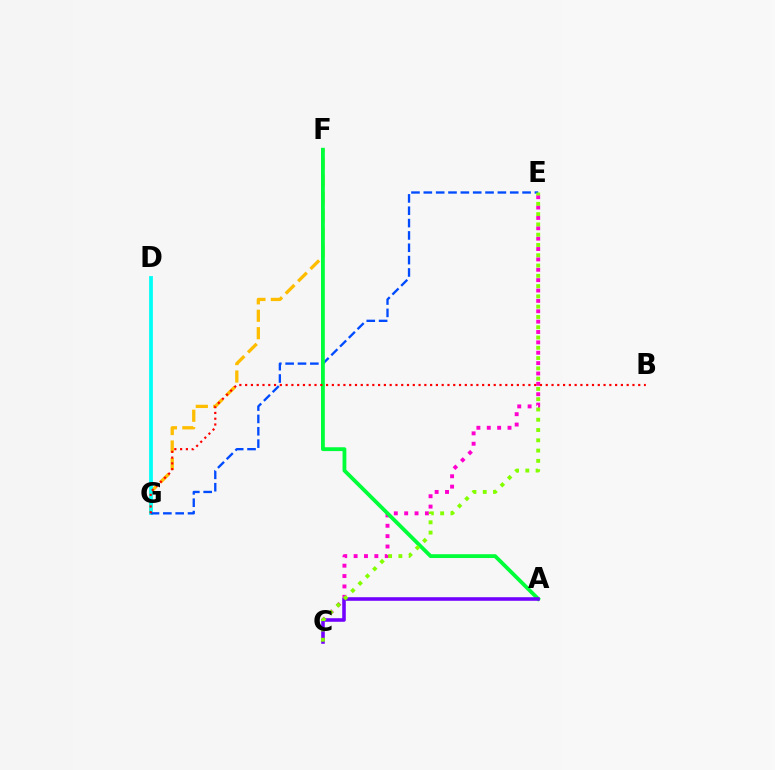{('F', 'G'): [{'color': '#ffbd00', 'line_style': 'dashed', 'thickness': 2.37}], ('C', 'E'): [{'color': '#ff00cf', 'line_style': 'dotted', 'thickness': 2.82}, {'color': '#84ff00', 'line_style': 'dotted', 'thickness': 2.79}], ('D', 'G'): [{'color': '#00fff6', 'line_style': 'solid', 'thickness': 2.72}], ('E', 'G'): [{'color': '#004bff', 'line_style': 'dashed', 'thickness': 1.68}], ('A', 'F'): [{'color': '#00ff39', 'line_style': 'solid', 'thickness': 2.75}], ('B', 'G'): [{'color': '#ff0000', 'line_style': 'dotted', 'thickness': 1.57}], ('A', 'C'): [{'color': '#7200ff', 'line_style': 'solid', 'thickness': 2.57}]}